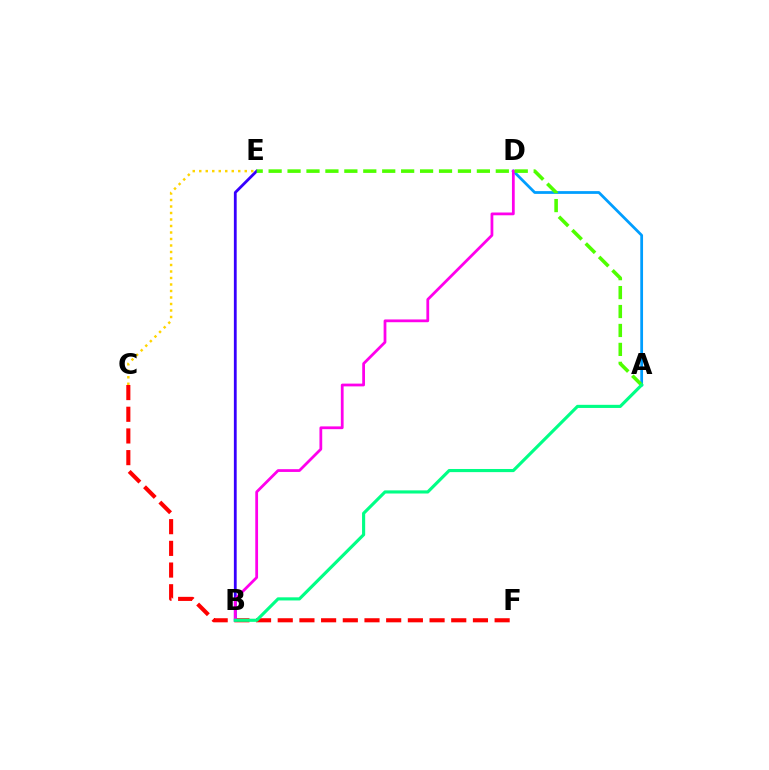{('C', 'F'): [{'color': '#ff0000', 'line_style': 'dashed', 'thickness': 2.95}], ('B', 'E'): [{'color': '#3700ff', 'line_style': 'solid', 'thickness': 2.02}], ('C', 'E'): [{'color': '#ffd500', 'line_style': 'dotted', 'thickness': 1.77}], ('A', 'D'): [{'color': '#009eff', 'line_style': 'solid', 'thickness': 1.99}], ('B', 'D'): [{'color': '#ff00ed', 'line_style': 'solid', 'thickness': 2.0}], ('A', 'E'): [{'color': '#4fff00', 'line_style': 'dashed', 'thickness': 2.57}], ('A', 'B'): [{'color': '#00ff86', 'line_style': 'solid', 'thickness': 2.25}]}